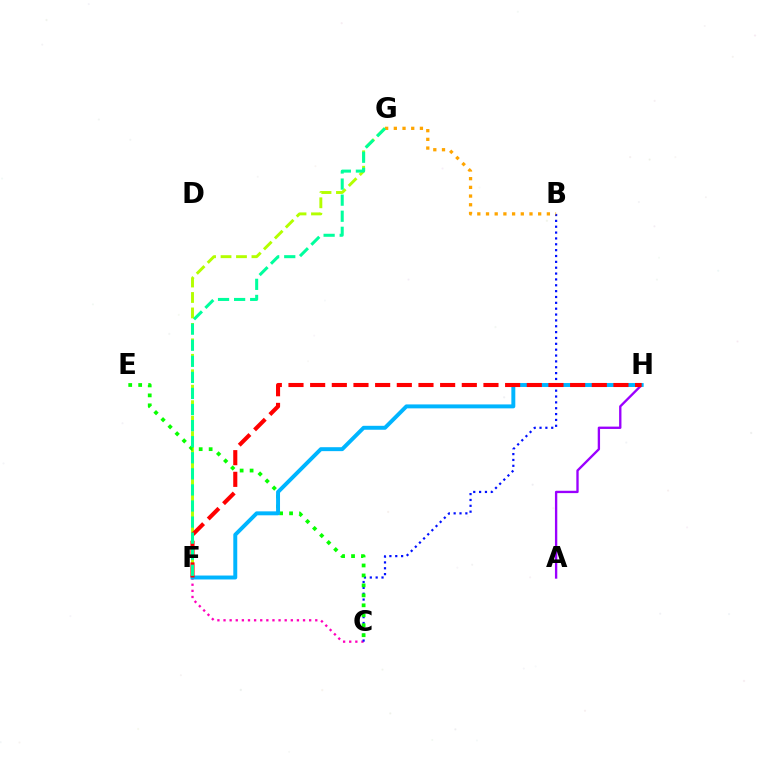{('C', 'F'): [{'color': '#ff00bd', 'line_style': 'dotted', 'thickness': 1.66}], ('A', 'H'): [{'color': '#9b00ff', 'line_style': 'solid', 'thickness': 1.69}], ('B', 'C'): [{'color': '#0010ff', 'line_style': 'dotted', 'thickness': 1.59}], ('F', 'G'): [{'color': '#b3ff00', 'line_style': 'dashed', 'thickness': 2.1}, {'color': '#00ff9d', 'line_style': 'dashed', 'thickness': 2.18}], ('C', 'E'): [{'color': '#08ff00', 'line_style': 'dotted', 'thickness': 2.71}], ('F', 'H'): [{'color': '#00b5ff', 'line_style': 'solid', 'thickness': 2.84}, {'color': '#ff0000', 'line_style': 'dashed', 'thickness': 2.94}], ('B', 'G'): [{'color': '#ffa500', 'line_style': 'dotted', 'thickness': 2.36}]}